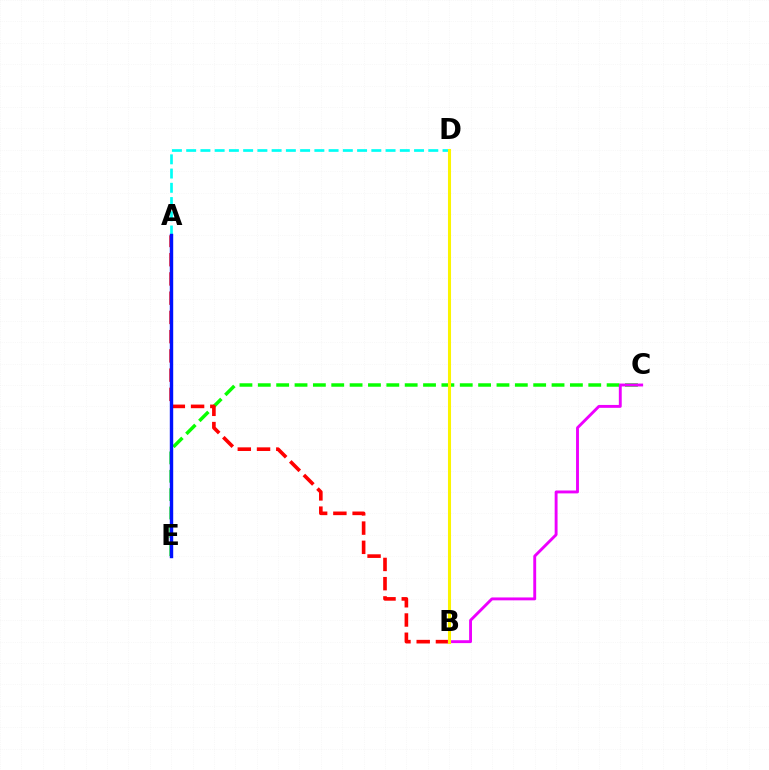{('C', 'E'): [{'color': '#08ff00', 'line_style': 'dashed', 'thickness': 2.49}], ('A', 'B'): [{'color': '#ff0000', 'line_style': 'dashed', 'thickness': 2.61}], ('A', 'D'): [{'color': '#00fff6', 'line_style': 'dashed', 'thickness': 1.93}], ('B', 'C'): [{'color': '#ee00ff', 'line_style': 'solid', 'thickness': 2.08}], ('B', 'D'): [{'color': '#fcf500', 'line_style': 'solid', 'thickness': 2.2}], ('A', 'E'): [{'color': '#0010ff', 'line_style': 'solid', 'thickness': 2.45}]}